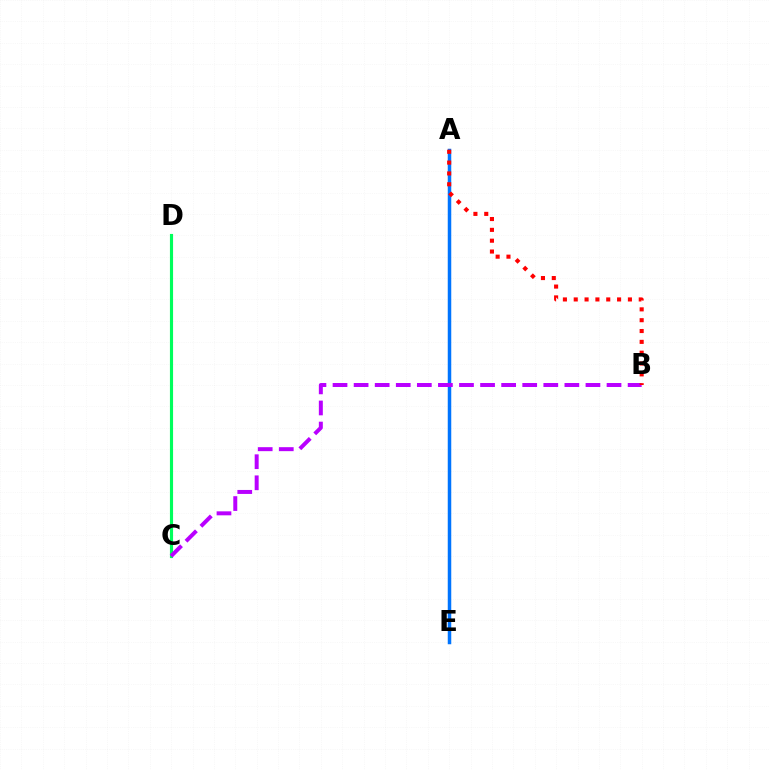{('C', 'D'): [{'color': '#00ff5c', 'line_style': 'solid', 'thickness': 2.26}], ('A', 'E'): [{'color': '#d1ff00', 'line_style': 'solid', 'thickness': 2.17}, {'color': '#0074ff', 'line_style': 'solid', 'thickness': 2.52}], ('B', 'C'): [{'color': '#b900ff', 'line_style': 'dashed', 'thickness': 2.86}], ('A', 'B'): [{'color': '#ff0000', 'line_style': 'dotted', 'thickness': 2.94}]}